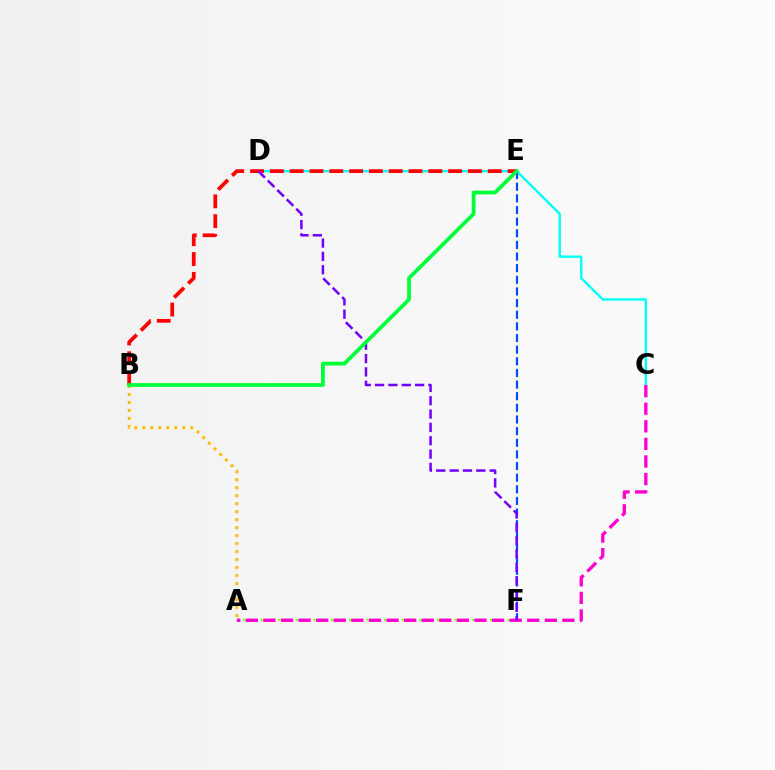{('A', 'B'): [{'color': '#ffbd00', 'line_style': 'dotted', 'thickness': 2.17}], ('C', 'D'): [{'color': '#00fff6', 'line_style': 'solid', 'thickness': 1.72}], ('A', 'F'): [{'color': '#84ff00', 'line_style': 'dotted', 'thickness': 1.6}], ('B', 'E'): [{'color': '#ff0000', 'line_style': 'dashed', 'thickness': 2.69}, {'color': '#00ff39', 'line_style': 'solid', 'thickness': 2.7}], ('E', 'F'): [{'color': '#004bff', 'line_style': 'dashed', 'thickness': 1.58}], ('A', 'C'): [{'color': '#ff00cf', 'line_style': 'dashed', 'thickness': 2.39}], ('D', 'F'): [{'color': '#7200ff', 'line_style': 'dashed', 'thickness': 1.81}]}